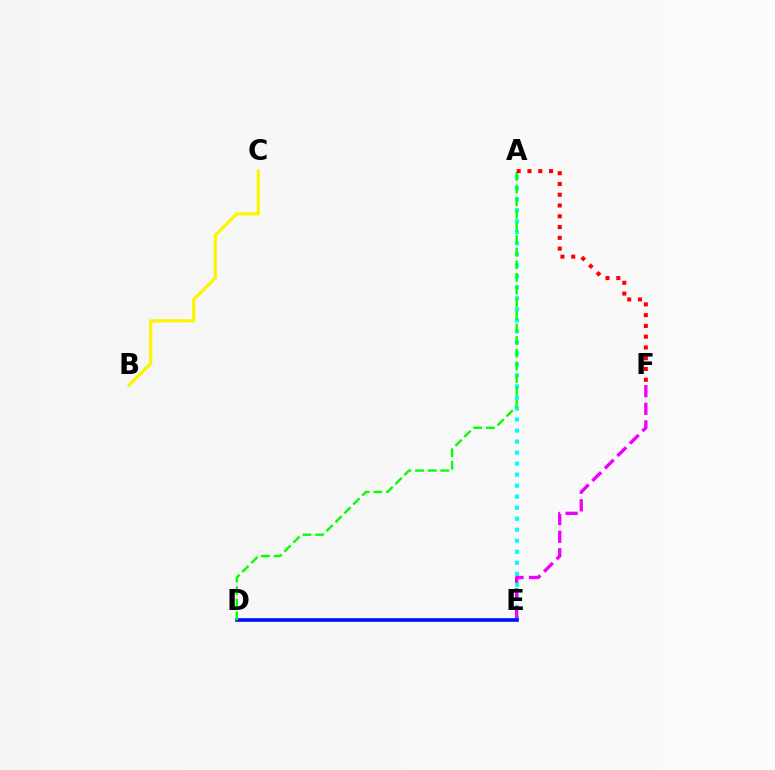{('A', 'E'): [{'color': '#00fff6', 'line_style': 'dotted', 'thickness': 2.99}], ('E', 'F'): [{'color': '#ee00ff', 'line_style': 'dashed', 'thickness': 2.4}], ('D', 'E'): [{'color': '#0010ff', 'line_style': 'solid', 'thickness': 2.6}], ('A', 'D'): [{'color': '#08ff00', 'line_style': 'dashed', 'thickness': 1.72}], ('A', 'F'): [{'color': '#ff0000', 'line_style': 'dotted', 'thickness': 2.93}], ('B', 'C'): [{'color': '#fcf500', 'line_style': 'solid', 'thickness': 2.3}]}